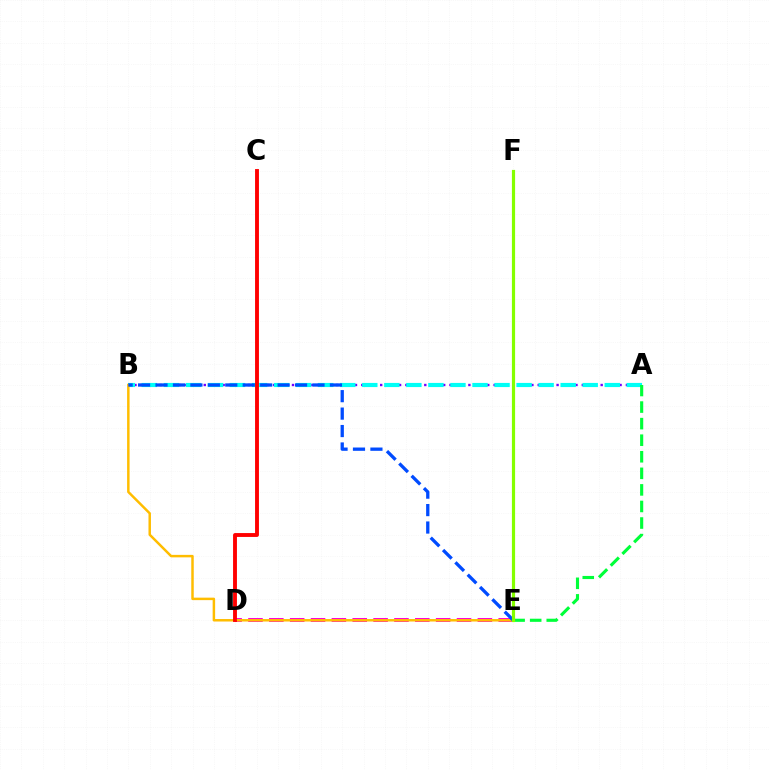{('A', 'B'): [{'color': '#7200ff', 'line_style': 'dotted', 'thickness': 1.71}, {'color': '#00fff6', 'line_style': 'dashed', 'thickness': 2.99}], ('D', 'E'): [{'color': '#ff00cf', 'line_style': 'dashed', 'thickness': 2.83}], ('B', 'E'): [{'color': '#ffbd00', 'line_style': 'solid', 'thickness': 1.78}, {'color': '#004bff', 'line_style': 'dashed', 'thickness': 2.37}], ('C', 'D'): [{'color': '#ff0000', 'line_style': 'solid', 'thickness': 2.79}], ('A', 'E'): [{'color': '#00ff39', 'line_style': 'dashed', 'thickness': 2.25}], ('E', 'F'): [{'color': '#84ff00', 'line_style': 'solid', 'thickness': 2.29}]}